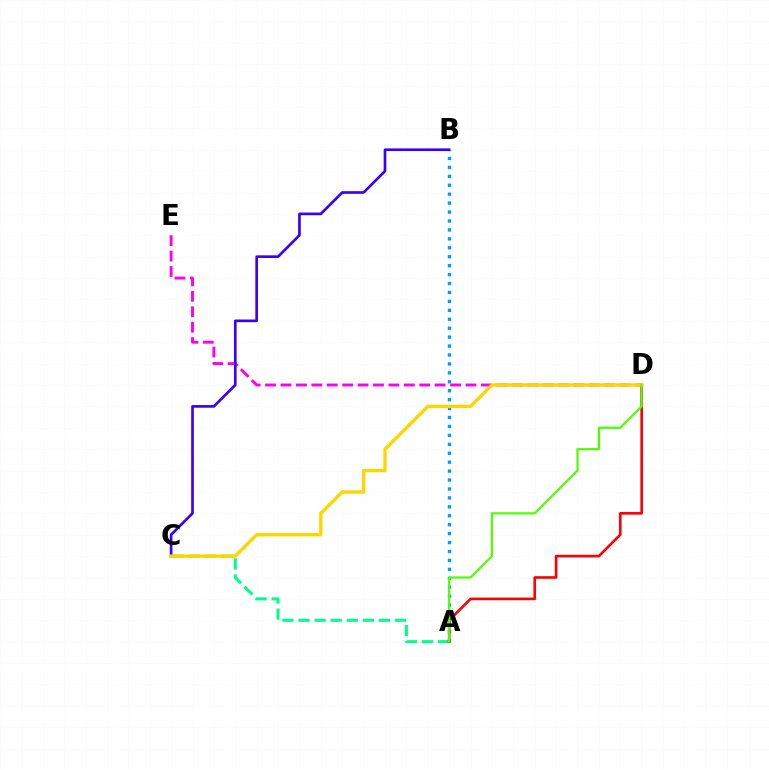{('A', 'C'): [{'color': '#00ff86', 'line_style': 'dashed', 'thickness': 2.19}], ('A', 'B'): [{'color': '#009eff', 'line_style': 'dotted', 'thickness': 2.43}], ('A', 'D'): [{'color': '#ff0000', 'line_style': 'solid', 'thickness': 1.89}, {'color': '#4fff00', 'line_style': 'solid', 'thickness': 1.59}], ('D', 'E'): [{'color': '#ff00ed', 'line_style': 'dashed', 'thickness': 2.09}], ('B', 'C'): [{'color': '#3700ff', 'line_style': 'solid', 'thickness': 1.92}], ('C', 'D'): [{'color': '#ffd500', 'line_style': 'solid', 'thickness': 2.42}]}